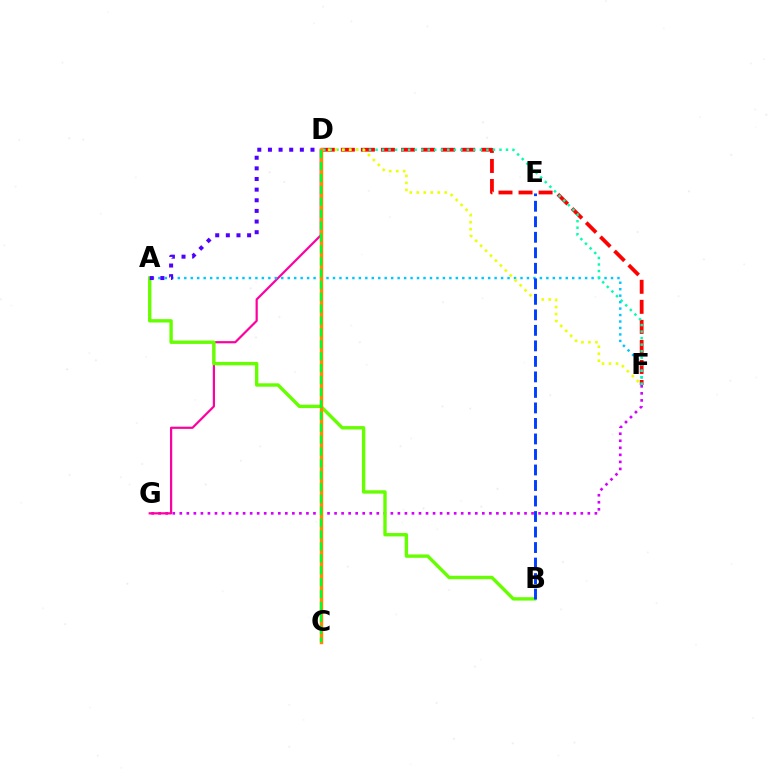{('F', 'G'): [{'color': '#d600ff', 'line_style': 'dotted', 'thickness': 1.91}], ('D', 'G'): [{'color': '#ff00a0', 'line_style': 'solid', 'thickness': 1.59}], ('D', 'F'): [{'color': '#ff0000', 'line_style': 'dashed', 'thickness': 2.72}, {'color': '#00ffaf', 'line_style': 'dotted', 'thickness': 1.77}, {'color': '#eeff00', 'line_style': 'dotted', 'thickness': 1.9}], ('A', 'F'): [{'color': '#00c7ff', 'line_style': 'dotted', 'thickness': 1.76}], ('A', 'B'): [{'color': '#66ff00', 'line_style': 'solid', 'thickness': 2.43}], ('A', 'D'): [{'color': '#4f00ff', 'line_style': 'dotted', 'thickness': 2.89}], ('B', 'E'): [{'color': '#003fff', 'line_style': 'dashed', 'thickness': 2.11}], ('C', 'D'): [{'color': '#ff8800', 'line_style': 'solid', 'thickness': 2.48}, {'color': '#00ff27', 'line_style': 'dashed', 'thickness': 1.62}]}